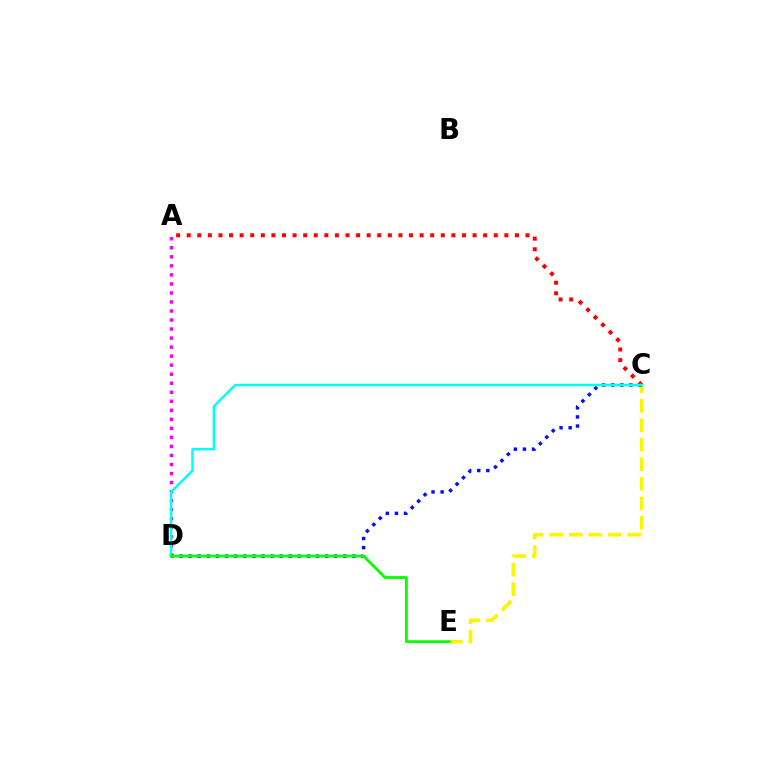{('A', 'D'): [{'color': '#ee00ff', 'line_style': 'dotted', 'thickness': 2.45}], ('C', 'E'): [{'color': '#fcf500', 'line_style': 'dashed', 'thickness': 2.65}], ('C', 'D'): [{'color': '#0010ff', 'line_style': 'dotted', 'thickness': 2.47}, {'color': '#00fff6', 'line_style': 'solid', 'thickness': 1.79}], ('A', 'C'): [{'color': '#ff0000', 'line_style': 'dotted', 'thickness': 2.88}], ('D', 'E'): [{'color': '#08ff00', 'line_style': 'solid', 'thickness': 2.04}]}